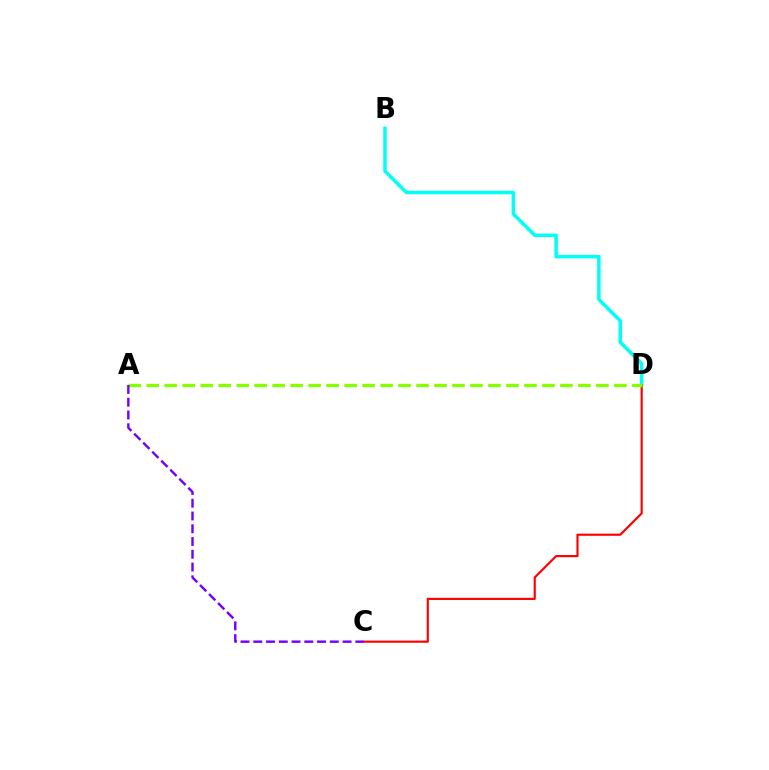{('B', 'D'): [{'color': '#00fff6', 'line_style': 'solid', 'thickness': 2.52}], ('C', 'D'): [{'color': '#ff0000', 'line_style': 'solid', 'thickness': 1.56}], ('A', 'D'): [{'color': '#84ff00', 'line_style': 'dashed', 'thickness': 2.44}], ('A', 'C'): [{'color': '#7200ff', 'line_style': 'dashed', 'thickness': 1.73}]}